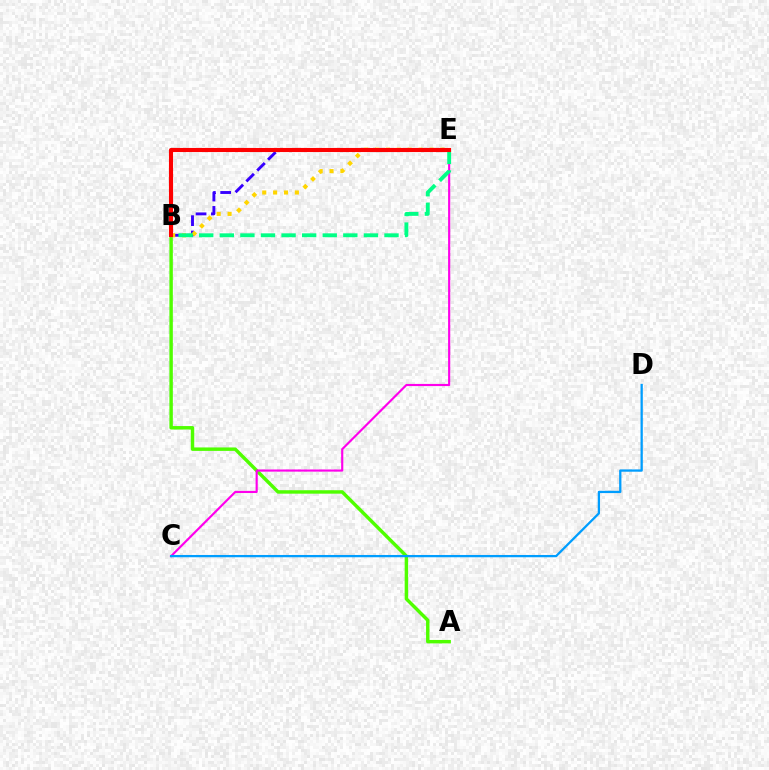{('A', 'B'): [{'color': '#4fff00', 'line_style': 'solid', 'thickness': 2.48}], ('B', 'E'): [{'color': '#3700ff', 'line_style': 'dashed', 'thickness': 2.08}, {'color': '#ffd500', 'line_style': 'dotted', 'thickness': 2.96}, {'color': '#00ff86', 'line_style': 'dashed', 'thickness': 2.8}, {'color': '#ff0000', 'line_style': 'solid', 'thickness': 2.95}], ('C', 'E'): [{'color': '#ff00ed', 'line_style': 'solid', 'thickness': 1.55}], ('C', 'D'): [{'color': '#009eff', 'line_style': 'solid', 'thickness': 1.64}]}